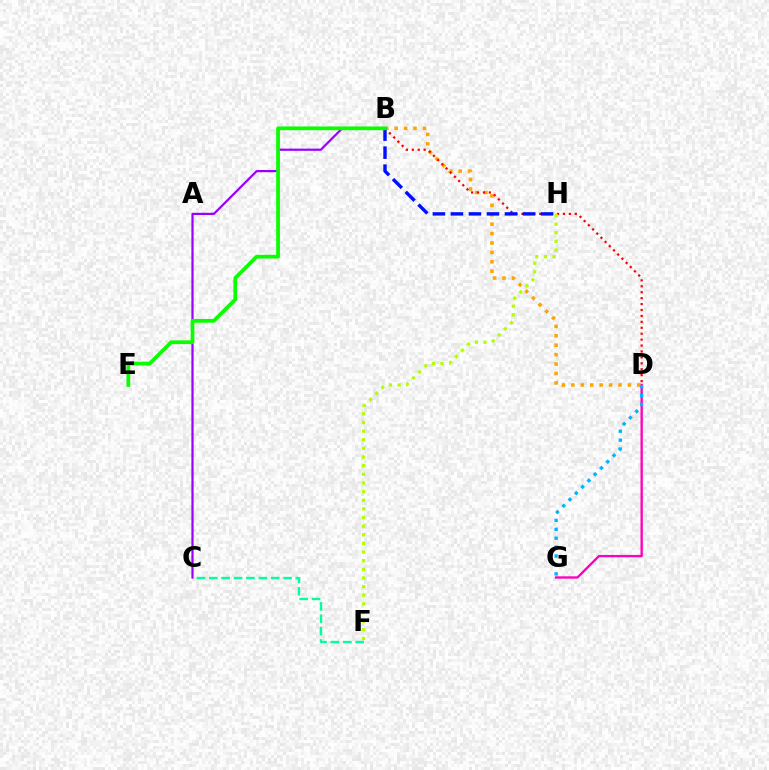{('B', 'C'): [{'color': '#9b00ff', 'line_style': 'solid', 'thickness': 1.6}], ('B', 'D'): [{'color': '#ffa500', 'line_style': 'dotted', 'thickness': 2.56}, {'color': '#ff0000', 'line_style': 'dotted', 'thickness': 1.61}], ('F', 'H'): [{'color': '#b3ff00', 'line_style': 'dotted', 'thickness': 2.35}], ('D', 'G'): [{'color': '#ff00bd', 'line_style': 'solid', 'thickness': 1.7}, {'color': '#00b5ff', 'line_style': 'dotted', 'thickness': 2.42}], ('B', 'H'): [{'color': '#0010ff', 'line_style': 'dashed', 'thickness': 2.45}], ('B', 'E'): [{'color': '#08ff00', 'line_style': 'solid', 'thickness': 2.69}], ('C', 'F'): [{'color': '#00ff9d', 'line_style': 'dashed', 'thickness': 1.68}]}